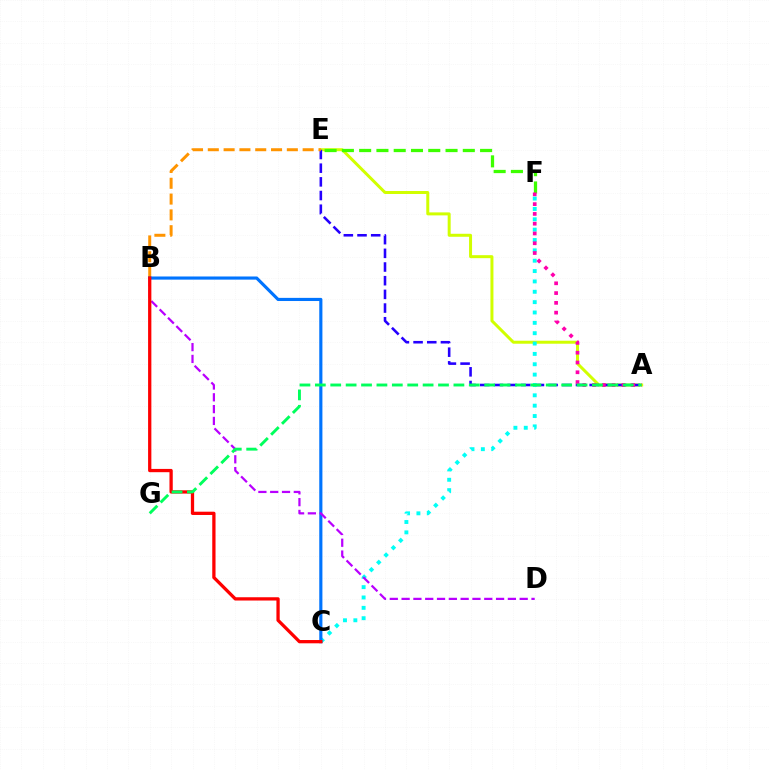{('A', 'E'): [{'color': '#d1ff00', 'line_style': 'solid', 'thickness': 2.16}, {'color': '#2500ff', 'line_style': 'dashed', 'thickness': 1.86}], ('C', 'F'): [{'color': '#00fff6', 'line_style': 'dotted', 'thickness': 2.81}], ('B', 'E'): [{'color': '#ff9400', 'line_style': 'dashed', 'thickness': 2.15}], ('E', 'F'): [{'color': '#3dff00', 'line_style': 'dashed', 'thickness': 2.35}], ('B', 'C'): [{'color': '#0074ff', 'line_style': 'solid', 'thickness': 2.26}, {'color': '#ff0000', 'line_style': 'solid', 'thickness': 2.36}], ('B', 'D'): [{'color': '#b900ff', 'line_style': 'dashed', 'thickness': 1.6}], ('A', 'F'): [{'color': '#ff00ac', 'line_style': 'dotted', 'thickness': 2.66}], ('A', 'G'): [{'color': '#00ff5c', 'line_style': 'dashed', 'thickness': 2.09}]}